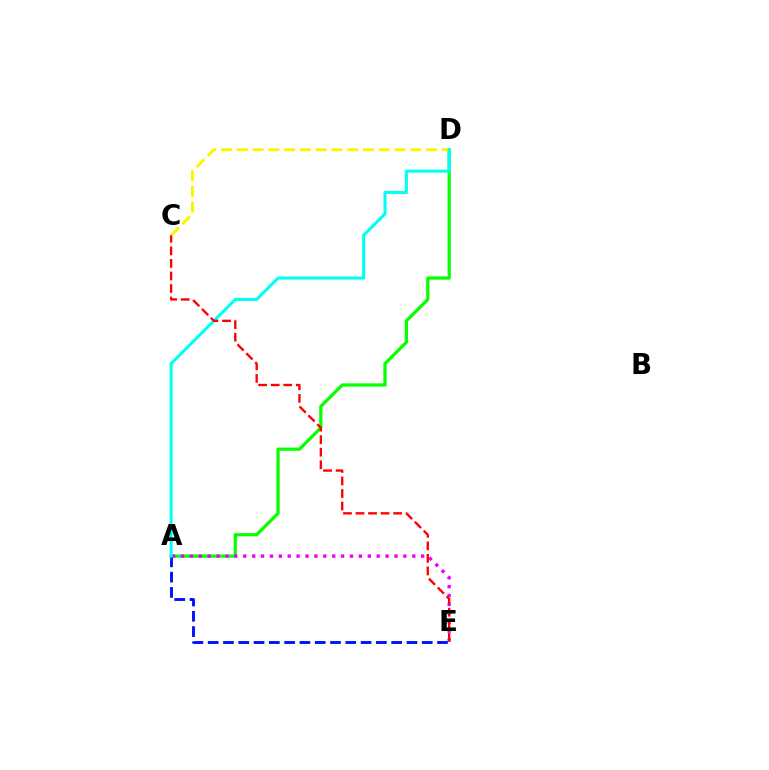{('A', 'D'): [{'color': '#08ff00', 'line_style': 'solid', 'thickness': 2.34}, {'color': '#00fff6', 'line_style': 'solid', 'thickness': 2.21}], ('A', 'E'): [{'color': '#ee00ff', 'line_style': 'dotted', 'thickness': 2.42}, {'color': '#0010ff', 'line_style': 'dashed', 'thickness': 2.08}], ('C', 'D'): [{'color': '#fcf500', 'line_style': 'dashed', 'thickness': 2.14}], ('C', 'E'): [{'color': '#ff0000', 'line_style': 'dashed', 'thickness': 1.7}]}